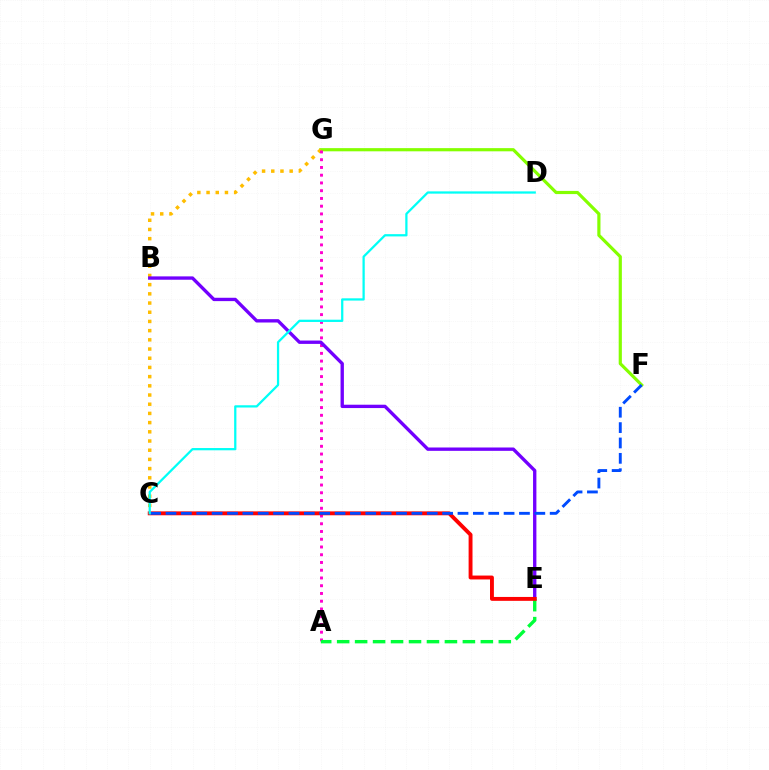{('F', 'G'): [{'color': '#84ff00', 'line_style': 'solid', 'thickness': 2.29}], ('C', 'G'): [{'color': '#ffbd00', 'line_style': 'dotted', 'thickness': 2.5}], ('A', 'G'): [{'color': '#ff00cf', 'line_style': 'dotted', 'thickness': 2.1}], ('B', 'E'): [{'color': '#7200ff', 'line_style': 'solid', 'thickness': 2.41}], ('A', 'E'): [{'color': '#00ff39', 'line_style': 'dashed', 'thickness': 2.44}], ('C', 'E'): [{'color': '#ff0000', 'line_style': 'solid', 'thickness': 2.8}], ('C', 'F'): [{'color': '#004bff', 'line_style': 'dashed', 'thickness': 2.09}], ('C', 'D'): [{'color': '#00fff6', 'line_style': 'solid', 'thickness': 1.63}]}